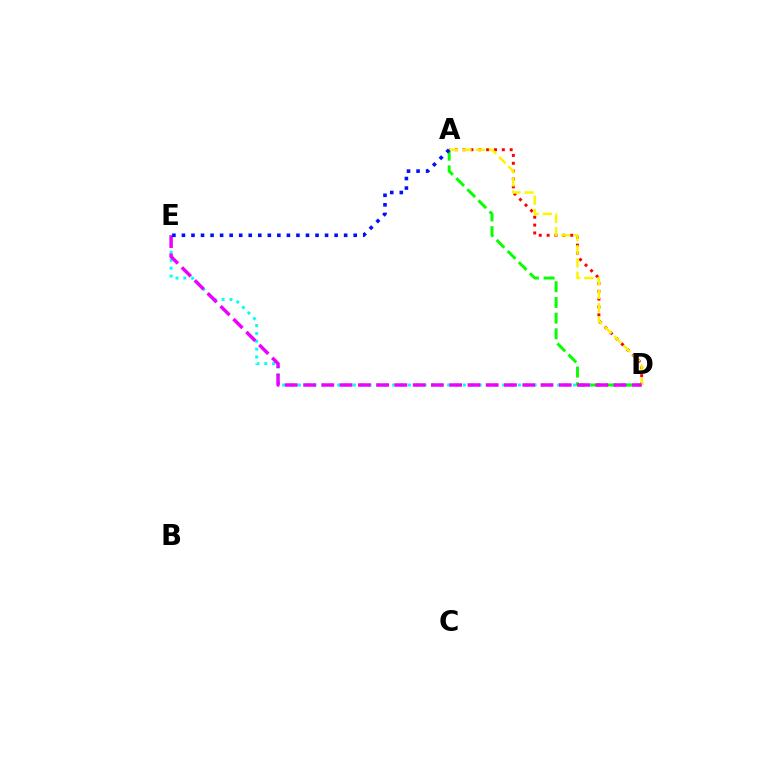{('A', 'D'): [{'color': '#ff0000', 'line_style': 'dotted', 'thickness': 2.13}, {'color': '#08ff00', 'line_style': 'dashed', 'thickness': 2.13}, {'color': '#fcf500', 'line_style': 'dashed', 'thickness': 1.79}], ('D', 'E'): [{'color': '#00fff6', 'line_style': 'dotted', 'thickness': 2.13}, {'color': '#ee00ff', 'line_style': 'dashed', 'thickness': 2.48}], ('A', 'E'): [{'color': '#0010ff', 'line_style': 'dotted', 'thickness': 2.59}]}